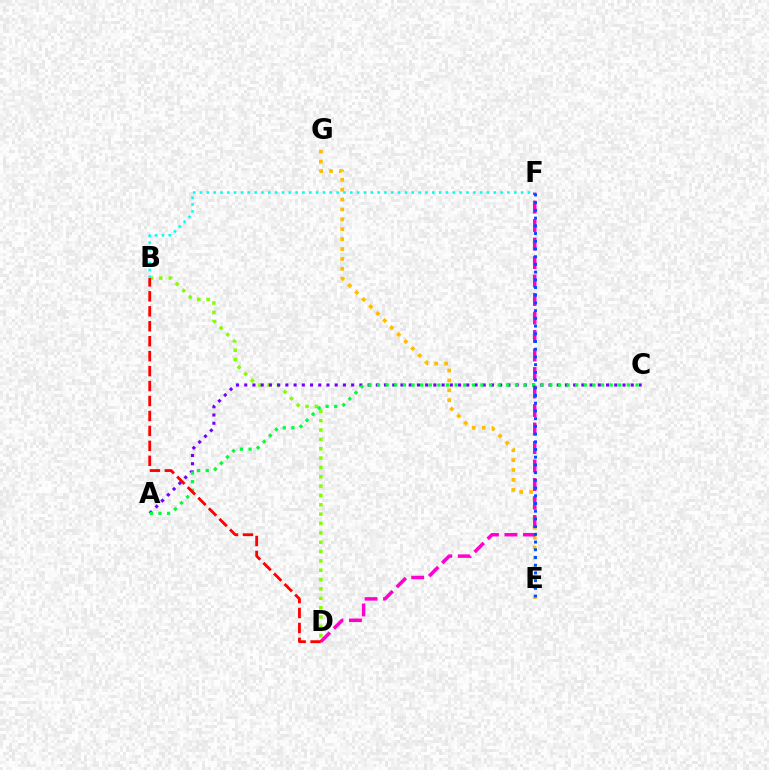{('B', 'D'): [{'color': '#84ff00', 'line_style': 'dotted', 'thickness': 2.54}, {'color': '#ff0000', 'line_style': 'dashed', 'thickness': 2.03}], ('A', 'C'): [{'color': '#7200ff', 'line_style': 'dotted', 'thickness': 2.23}, {'color': '#00ff39', 'line_style': 'dotted', 'thickness': 2.34}], ('E', 'G'): [{'color': '#ffbd00', 'line_style': 'dotted', 'thickness': 2.69}], ('D', 'F'): [{'color': '#ff00cf', 'line_style': 'dashed', 'thickness': 2.51}], ('B', 'F'): [{'color': '#00fff6', 'line_style': 'dotted', 'thickness': 1.86}], ('E', 'F'): [{'color': '#004bff', 'line_style': 'dotted', 'thickness': 2.1}]}